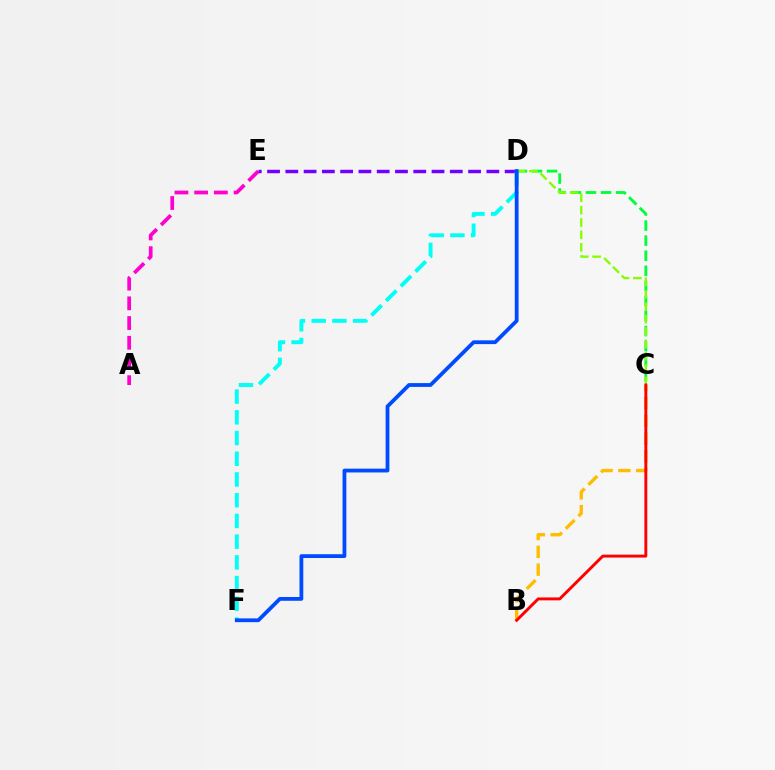{('C', 'D'): [{'color': '#00ff39', 'line_style': 'dashed', 'thickness': 2.05}, {'color': '#84ff00', 'line_style': 'dashed', 'thickness': 1.68}], ('A', 'E'): [{'color': '#ff00cf', 'line_style': 'dashed', 'thickness': 2.68}], ('B', 'C'): [{'color': '#ffbd00', 'line_style': 'dashed', 'thickness': 2.42}, {'color': '#ff0000', 'line_style': 'solid', 'thickness': 2.1}], ('D', 'E'): [{'color': '#7200ff', 'line_style': 'dashed', 'thickness': 2.48}], ('D', 'F'): [{'color': '#00fff6', 'line_style': 'dashed', 'thickness': 2.82}, {'color': '#004bff', 'line_style': 'solid', 'thickness': 2.73}]}